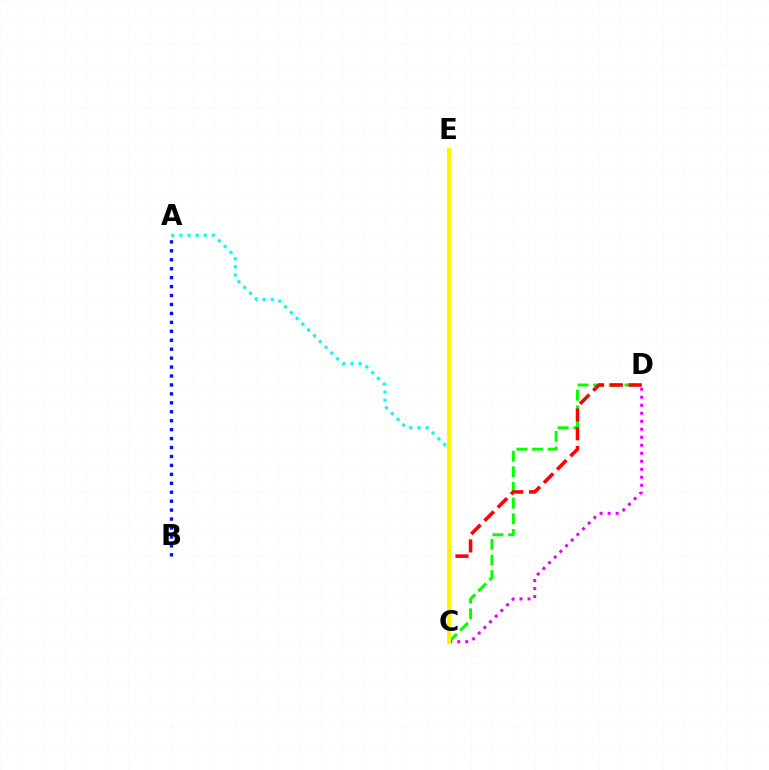{('C', 'D'): [{'color': '#08ff00', 'line_style': 'dashed', 'thickness': 2.13}, {'color': '#ff0000', 'line_style': 'dashed', 'thickness': 2.55}, {'color': '#ee00ff', 'line_style': 'dotted', 'thickness': 2.18}], ('A', 'C'): [{'color': '#00fff6', 'line_style': 'dotted', 'thickness': 2.22}], ('C', 'E'): [{'color': '#fcf500', 'line_style': 'solid', 'thickness': 2.97}], ('A', 'B'): [{'color': '#0010ff', 'line_style': 'dotted', 'thickness': 2.43}]}